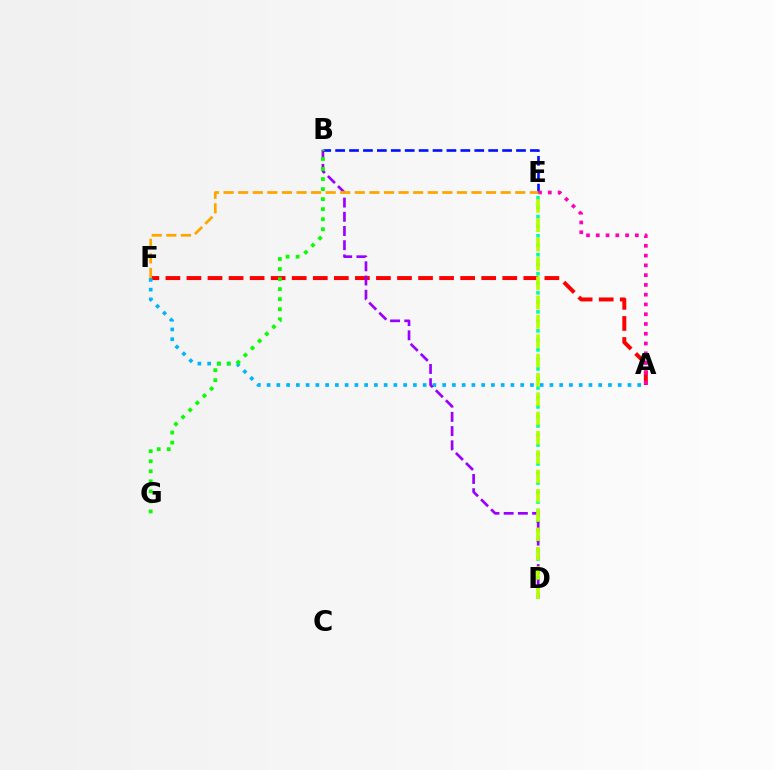{('B', 'E'): [{'color': '#0010ff', 'line_style': 'dashed', 'thickness': 1.89}], ('D', 'E'): [{'color': '#00ff9d', 'line_style': 'dotted', 'thickness': 2.58}, {'color': '#b3ff00', 'line_style': 'dashed', 'thickness': 2.62}], ('A', 'F'): [{'color': '#ff0000', 'line_style': 'dashed', 'thickness': 2.86}, {'color': '#00b5ff', 'line_style': 'dotted', 'thickness': 2.65}], ('A', 'E'): [{'color': '#ff00bd', 'line_style': 'dotted', 'thickness': 2.65}], ('B', 'D'): [{'color': '#9b00ff', 'line_style': 'dashed', 'thickness': 1.93}], ('E', 'F'): [{'color': '#ffa500', 'line_style': 'dashed', 'thickness': 1.98}], ('B', 'G'): [{'color': '#08ff00', 'line_style': 'dotted', 'thickness': 2.73}]}